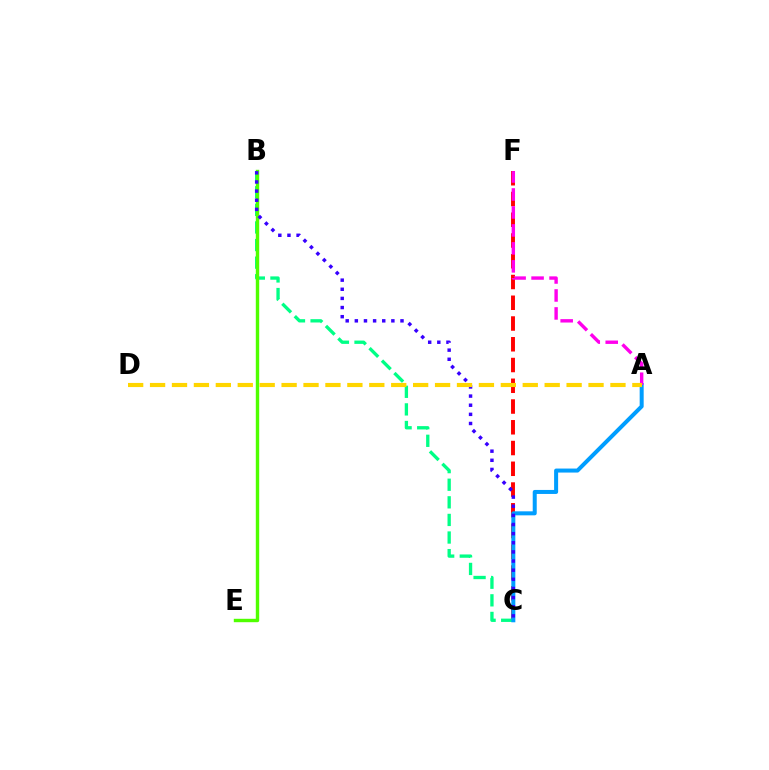{('C', 'F'): [{'color': '#ff0000', 'line_style': 'dashed', 'thickness': 2.82}], ('B', 'C'): [{'color': '#00ff86', 'line_style': 'dashed', 'thickness': 2.39}, {'color': '#3700ff', 'line_style': 'dotted', 'thickness': 2.48}], ('B', 'E'): [{'color': '#4fff00', 'line_style': 'solid', 'thickness': 2.45}], ('A', 'C'): [{'color': '#009eff', 'line_style': 'solid', 'thickness': 2.89}], ('A', 'F'): [{'color': '#ff00ed', 'line_style': 'dashed', 'thickness': 2.44}], ('A', 'D'): [{'color': '#ffd500', 'line_style': 'dashed', 'thickness': 2.98}]}